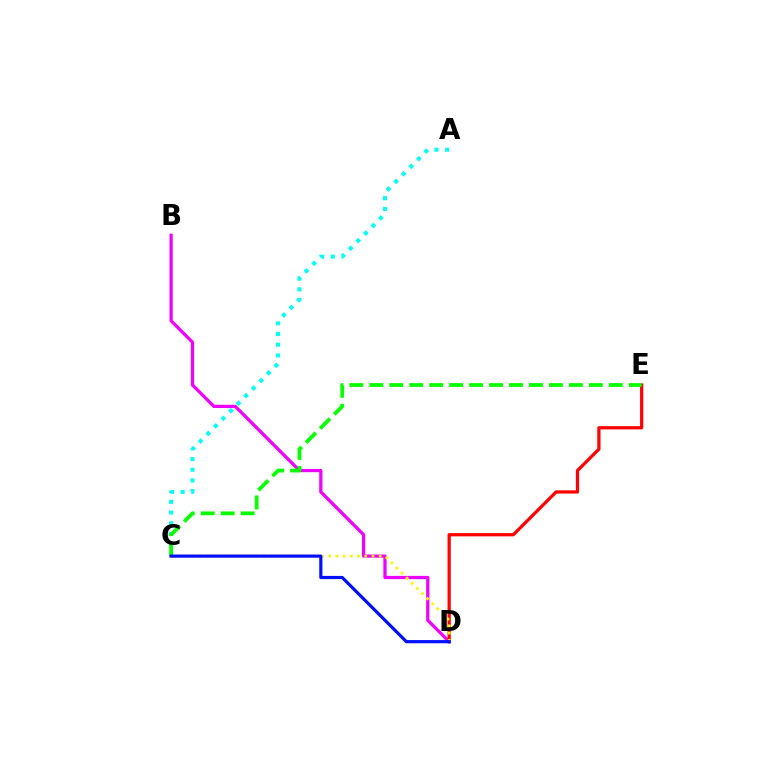{('B', 'D'): [{'color': '#ee00ff', 'line_style': 'solid', 'thickness': 2.33}], ('A', 'C'): [{'color': '#00fff6', 'line_style': 'dotted', 'thickness': 2.91}], ('D', 'E'): [{'color': '#ff0000', 'line_style': 'solid', 'thickness': 2.33}], ('C', 'D'): [{'color': '#fcf500', 'line_style': 'dotted', 'thickness': 1.96}, {'color': '#0010ff', 'line_style': 'solid', 'thickness': 2.29}], ('C', 'E'): [{'color': '#08ff00', 'line_style': 'dashed', 'thickness': 2.71}]}